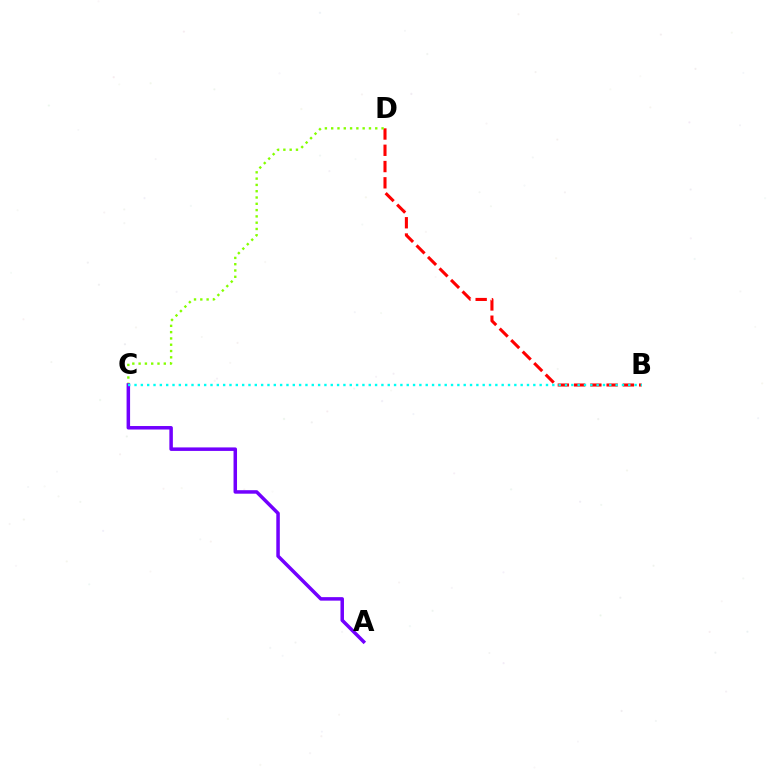{('B', 'D'): [{'color': '#ff0000', 'line_style': 'dashed', 'thickness': 2.21}], ('C', 'D'): [{'color': '#84ff00', 'line_style': 'dotted', 'thickness': 1.71}], ('A', 'C'): [{'color': '#7200ff', 'line_style': 'solid', 'thickness': 2.52}], ('B', 'C'): [{'color': '#00fff6', 'line_style': 'dotted', 'thickness': 1.72}]}